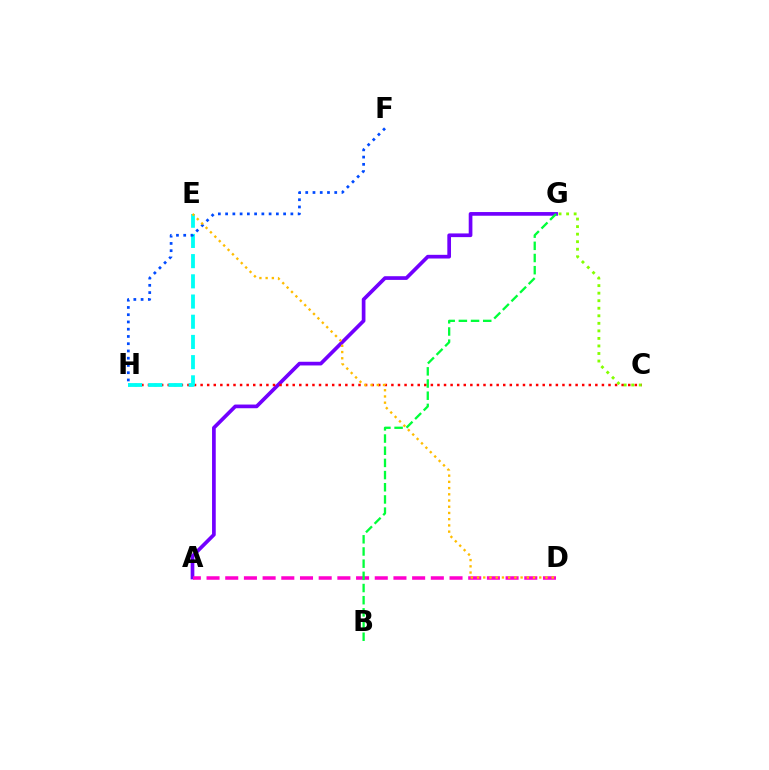{('A', 'G'): [{'color': '#7200ff', 'line_style': 'solid', 'thickness': 2.65}], ('A', 'D'): [{'color': '#ff00cf', 'line_style': 'dashed', 'thickness': 2.54}], ('C', 'H'): [{'color': '#ff0000', 'line_style': 'dotted', 'thickness': 1.79}], ('E', 'H'): [{'color': '#00fff6', 'line_style': 'dashed', 'thickness': 2.74}], ('F', 'H'): [{'color': '#004bff', 'line_style': 'dotted', 'thickness': 1.97}], ('D', 'E'): [{'color': '#ffbd00', 'line_style': 'dotted', 'thickness': 1.69}], ('C', 'G'): [{'color': '#84ff00', 'line_style': 'dotted', 'thickness': 2.05}], ('B', 'G'): [{'color': '#00ff39', 'line_style': 'dashed', 'thickness': 1.65}]}